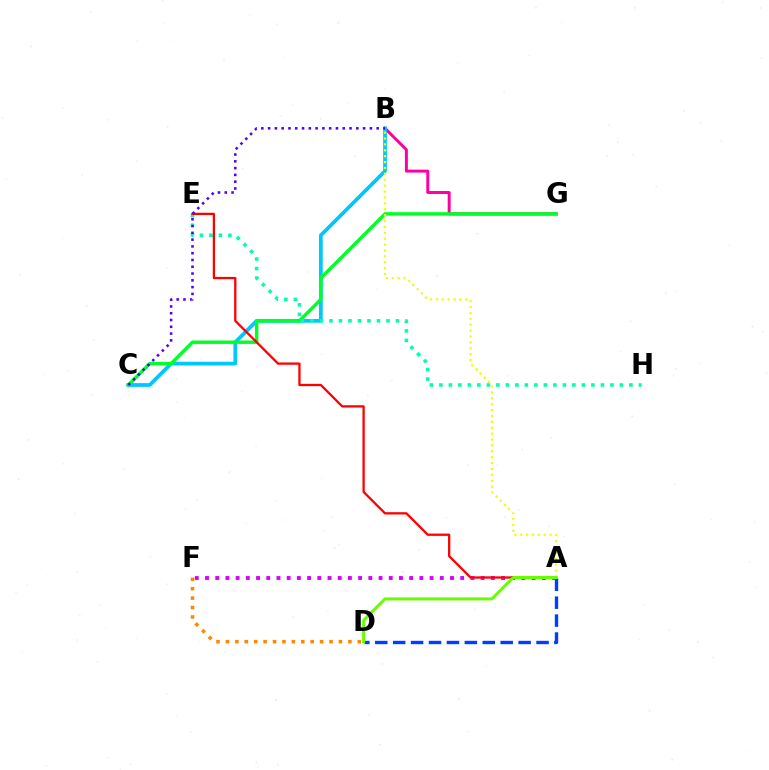{('B', 'G'): [{'color': '#ff00a0', 'line_style': 'solid', 'thickness': 2.13}], ('D', 'F'): [{'color': '#ff8800', 'line_style': 'dotted', 'thickness': 2.56}], ('A', 'D'): [{'color': '#003fff', 'line_style': 'dashed', 'thickness': 2.43}, {'color': '#66ff00', 'line_style': 'solid', 'thickness': 2.17}], ('A', 'F'): [{'color': '#d600ff', 'line_style': 'dotted', 'thickness': 2.77}], ('B', 'C'): [{'color': '#00c7ff', 'line_style': 'solid', 'thickness': 2.7}, {'color': '#4f00ff', 'line_style': 'dotted', 'thickness': 1.84}], ('C', 'G'): [{'color': '#00ff27', 'line_style': 'solid', 'thickness': 2.47}], ('E', 'H'): [{'color': '#00ffaf', 'line_style': 'dotted', 'thickness': 2.58}], ('A', 'E'): [{'color': '#ff0000', 'line_style': 'solid', 'thickness': 1.65}], ('A', 'B'): [{'color': '#eeff00', 'line_style': 'dotted', 'thickness': 1.6}]}